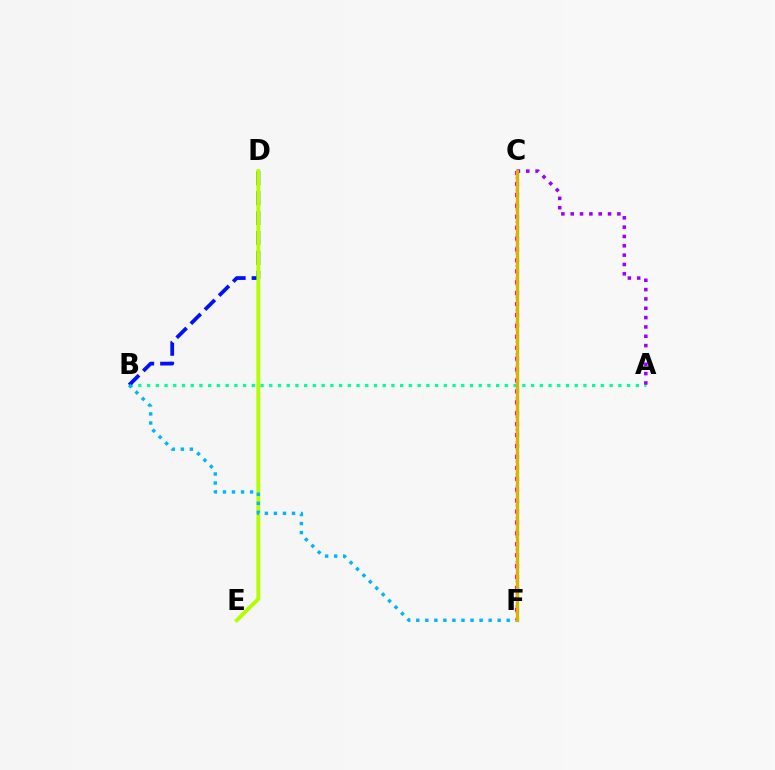{('C', 'F'): [{'color': '#ff00bd', 'line_style': 'dotted', 'thickness': 2.97}, {'color': '#ff0000', 'line_style': 'dotted', 'thickness': 1.71}, {'color': '#08ff00', 'line_style': 'solid', 'thickness': 2.36}, {'color': '#ffa500', 'line_style': 'solid', 'thickness': 1.93}], ('A', 'B'): [{'color': '#00ff9d', 'line_style': 'dotted', 'thickness': 2.37}], ('B', 'D'): [{'color': '#0010ff', 'line_style': 'dashed', 'thickness': 2.7}], ('A', 'C'): [{'color': '#9b00ff', 'line_style': 'dotted', 'thickness': 2.54}], ('D', 'E'): [{'color': '#b3ff00', 'line_style': 'solid', 'thickness': 2.81}], ('B', 'F'): [{'color': '#00b5ff', 'line_style': 'dotted', 'thickness': 2.46}]}